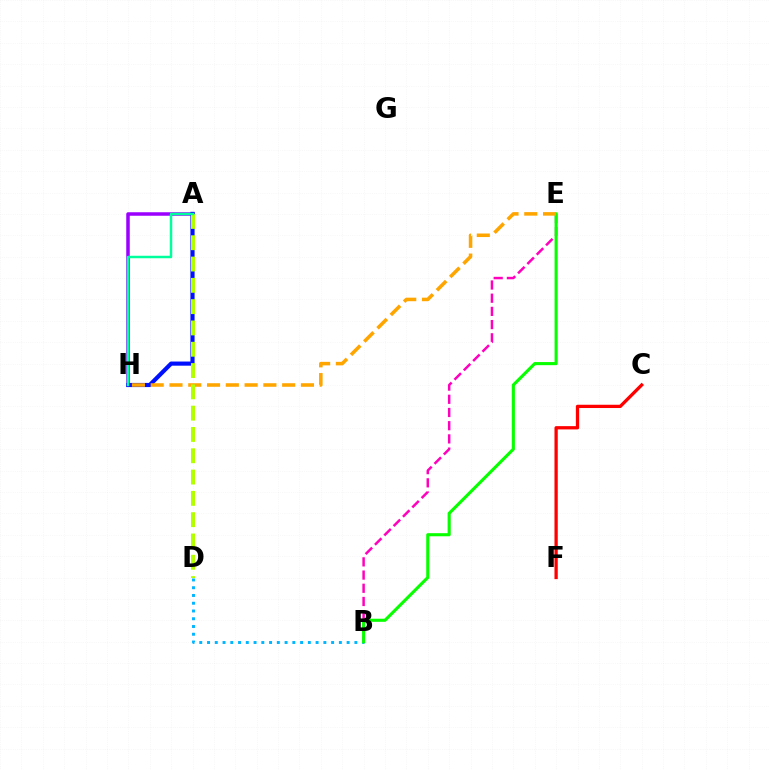{('B', 'D'): [{'color': '#00b5ff', 'line_style': 'dotted', 'thickness': 2.11}], ('C', 'F'): [{'color': '#ff0000', 'line_style': 'solid', 'thickness': 2.36}], ('A', 'H'): [{'color': '#9b00ff', 'line_style': 'solid', 'thickness': 2.53}, {'color': '#0010ff', 'line_style': 'solid', 'thickness': 2.99}, {'color': '#00ff9d', 'line_style': 'solid', 'thickness': 1.79}], ('B', 'E'): [{'color': '#ff00bd', 'line_style': 'dashed', 'thickness': 1.79}, {'color': '#08ff00', 'line_style': 'solid', 'thickness': 2.23}], ('E', 'H'): [{'color': '#ffa500', 'line_style': 'dashed', 'thickness': 2.55}], ('A', 'D'): [{'color': '#b3ff00', 'line_style': 'dashed', 'thickness': 2.89}]}